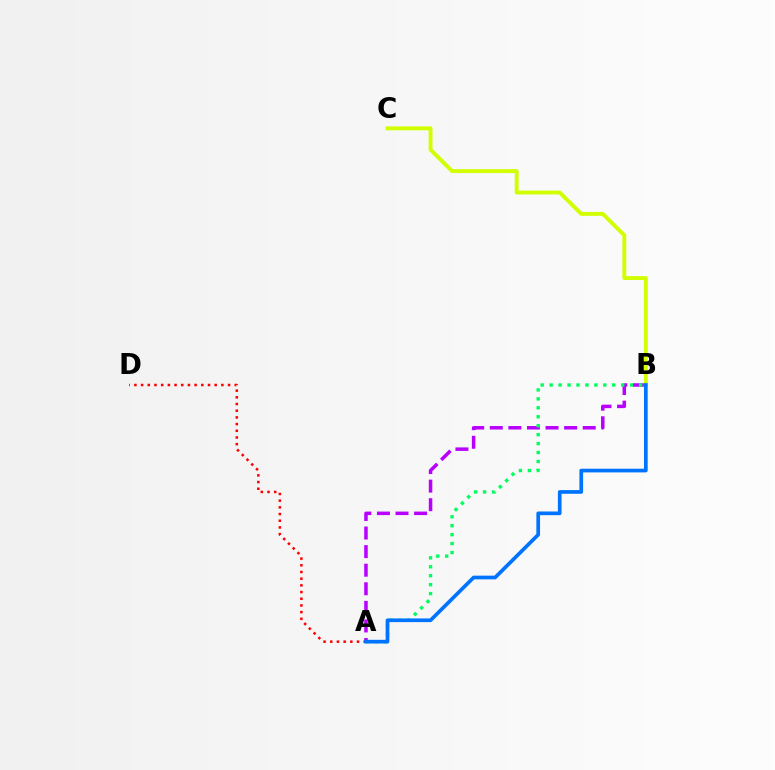{('A', 'B'): [{'color': '#b900ff', 'line_style': 'dashed', 'thickness': 2.52}, {'color': '#00ff5c', 'line_style': 'dotted', 'thickness': 2.43}, {'color': '#0074ff', 'line_style': 'solid', 'thickness': 2.66}], ('B', 'C'): [{'color': '#d1ff00', 'line_style': 'solid', 'thickness': 2.81}], ('A', 'D'): [{'color': '#ff0000', 'line_style': 'dotted', 'thickness': 1.82}]}